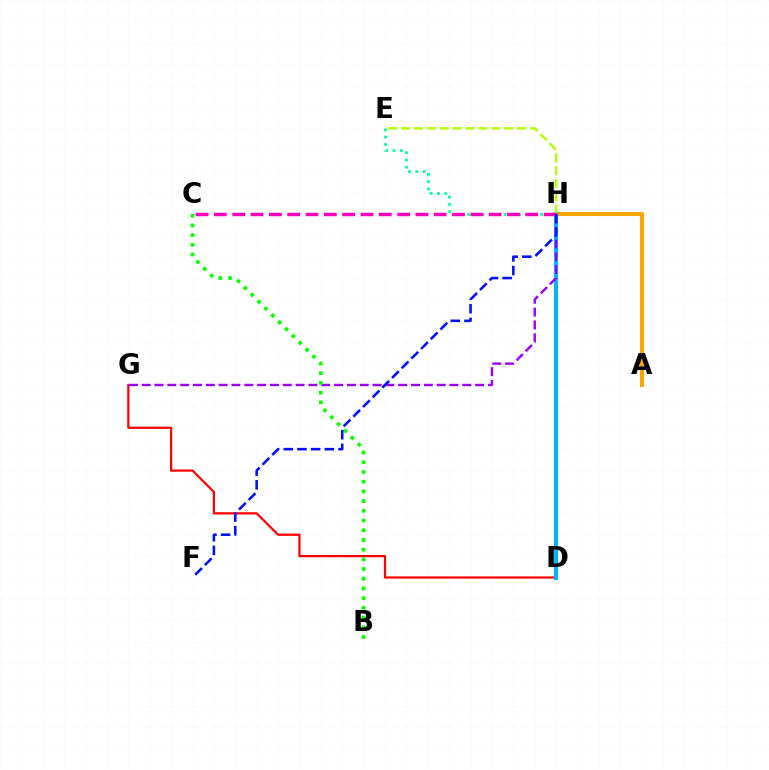{('A', 'H'): [{'color': '#ffa500', 'line_style': 'solid', 'thickness': 2.95}], ('D', 'G'): [{'color': '#ff0000', 'line_style': 'solid', 'thickness': 1.61}], ('D', 'H'): [{'color': '#00b5ff', 'line_style': 'solid', 'thickness': 2.93}], ('E', 'H'): [{'color': '#00ff9d', 'line_style': 'dotted', 'thickness': 1.98}, {'color': '#b3ff00', 'line_style': 'dashed', 'thickness': 1.75}], ('G', 'H'): [{'color': '#9b00ff', 'line_style': 'dashed', 'thickness': 1.74}], ('C', 'H'): [{'color': '#ff00bd', 'line_style': 'dashed', 'thickness': 2.49}], ('B', 'C'): [{'color': '#08ff00', 'line_style': 'dotted', 'thickness': 2.64}], ('F', 'H'): [{'color': '#0010ff', 'line_style': 'dashed', 'thickness': 1.86}]}